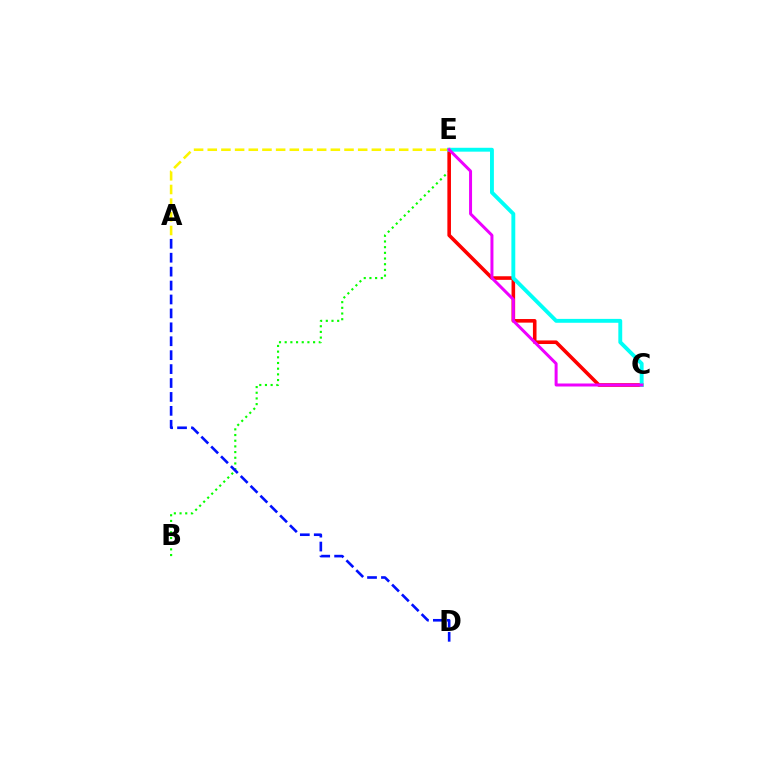{('B', 'E'): [{'color': '#08ff00', 'line_style': 'dotted', 'thickness': 1.54}], ('C', 'E'): [{'color': '#ff0000', 'line_style': 'solid', 'thickness': 2.59}, {'color': '#00fff6', 'line_style': 'solid', 'thickness': 2.8}, {'color': '#ee00ff', 'line_style': 'solid', 'thickness': 2.16}], ('A', 'E'): [{'color': '#fcf500', 'line_style': 'dashed', 'thickness': 1.86}], ('A', 'D'): [{'color': '#0010ff', 'line_style': 'dashed', 'thickness': 1.89}]}